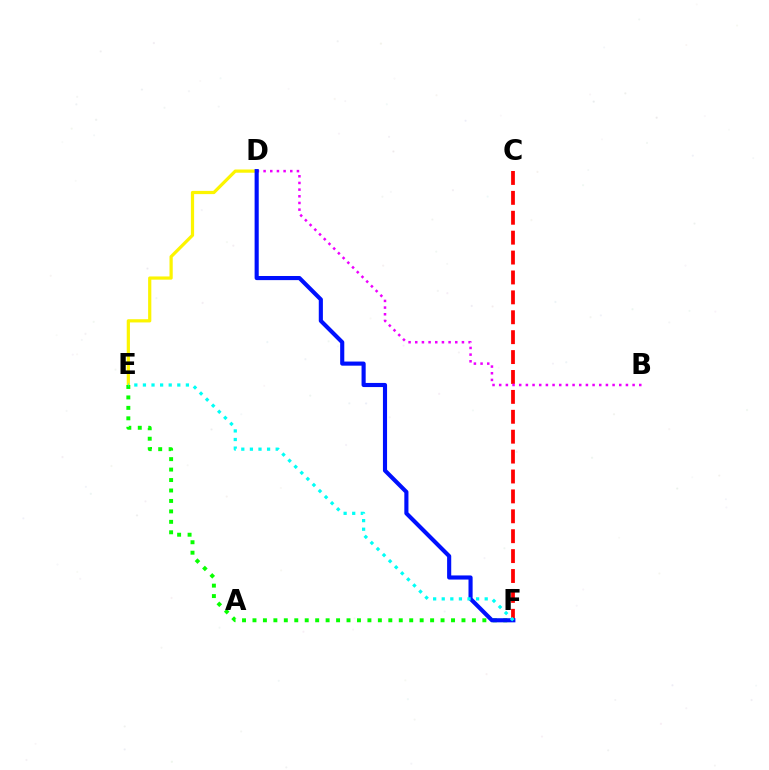{('D', 'E'): [{'color': '#fcf500', 'line_style': 'solid', 'thickness': 2.32}], ('C', 'F'): [{'color': '#ff0000', 'line_style': 'dashed', 'thickness': 2.7}], ('B', 'D'): [{'color': '#ee00ff', 'line_style': 'dotted', 'thickness': 1.81}], ('E', 'F'): [{'color': '#08ff00', 'line_style': 'dotted', 'thickness': 2.84}, {'color': '#00fff6', 'line_style': 'dotted', 'thickness': 2.33}], ('D', 'F'): [{'color': '#0010ff', 'line_style': 'solid', 'thickness': 2.97}]}